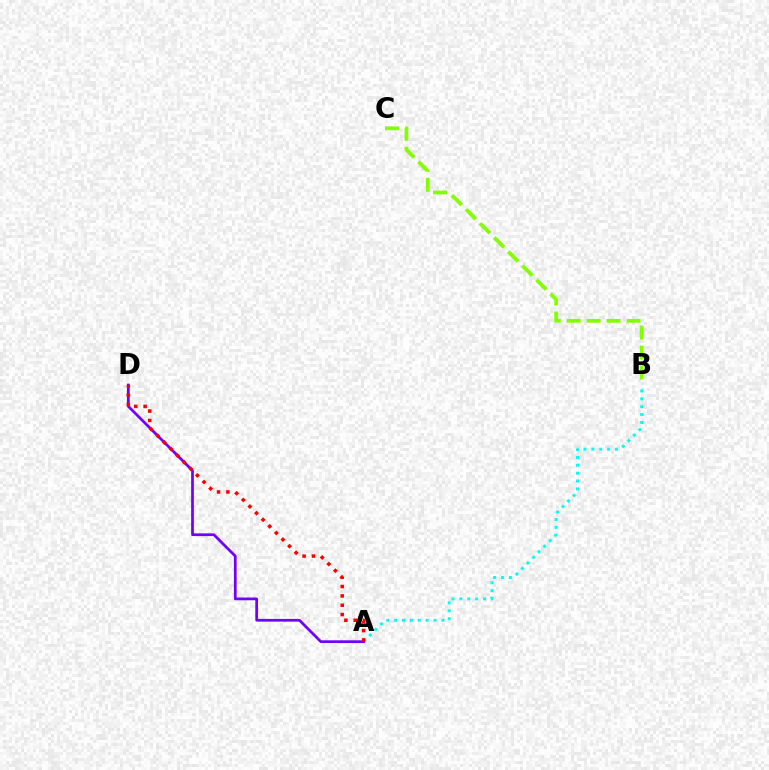{('A', 'B'): [{'color': '#00fff6', 'line_style': 'dotted', 'thickness': 2.14}], ('A', 'D'): [{'color': '#7200ff', 'line_style': 'solid', 'thickness': 1.97}, {'color': '#ff0000', 'line_style': 'dotted', 'thickness': 2.54}], ('B', 'C'): [{'color': '#84ff00', 'line_style': 'dashed', 'thickness': 2.71}]}